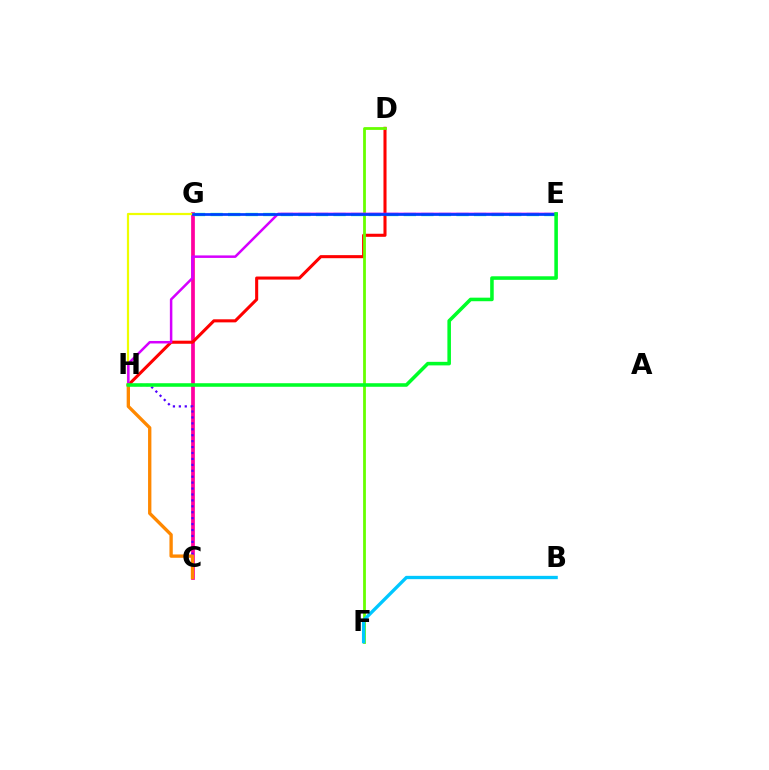{('C', 'G'): [{'color': '#ff00a0', 'line_style': 'solid', 'thickness': 2.68}], ('D', 'H'): [{'color': '#ff0000', 'line_style': 'solid', 'thickness': 2.21}], ('C', 'H'): [{'color': '#4f00ff', 'line_style': 'dotted', 'thickness': 1.61}, {'color': '#ff8800', 'line_style': 'solid', 'thickness': 2.4}], ('D', 'F'): [{'color': '#66ff00', 'line_style': 'solid', 'thickness': 2.01}], ('E', 'G'): [{'color': '#00ffaf', 'line_style': 'dashed', 'thickness': 2.39}, {'color': '#003fff', 'line_style': 'solid', 'thickness': 1.96}], ('G', 'H'): [{'color': '#eeff00', 'line_style': 'solid', 'thickness': 1.6}], ('B', 'F'): [{'color': '#00c7ff', 'line_style': 'solid', 'thickness': 2.39}], ('E', 'H'): [{'color': '#d600ff', 'line_style': 'solid', 'thickness': 1.8}, {'color': '#00ff27', 'line_style': 'solid', 'thickness': 2.56}]}